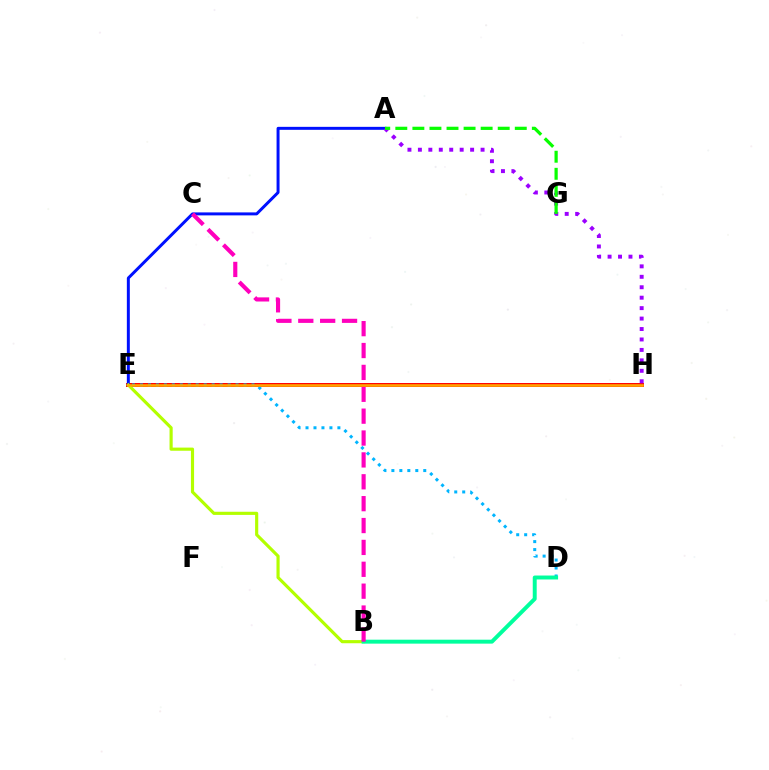{('E', 'H'): [{'color': '#ff0000', 'line_style': 'solid', 'thickness': 2.84}, {'color': '#ffa500', 'line_style': 'solid', 'thickness': 1.88}], ('A', 'E'): [{'color': '#0010ff', 'line_style': 'solid', 'thickness': 2.14}], ('A', 'H'): [{'color': '#9b00ff', 'line_style': 'dotted', 'thickness': 2.84}], ('D', 'E'): [{'color': '#00b5ff', 'line_style': 'dotted', 'thickness': 2.16}], ('A', 'G'): [{'color': '#08ff00', 'line_style': 'dashed', 'thickness': 2.32}], ('B', 'E'): [{'color': '#b3ff00', 'line_style': 'solid', 'thickness': 2.27}], ('B', 'D'): [{'color': '#00ff9d', 'line_style': 'solid', 'thickness': 2.84}], ('B', 'C'): [{'color': '#ff00bd', 'line_style': 'dashed', 'thickness': 2.97}]}